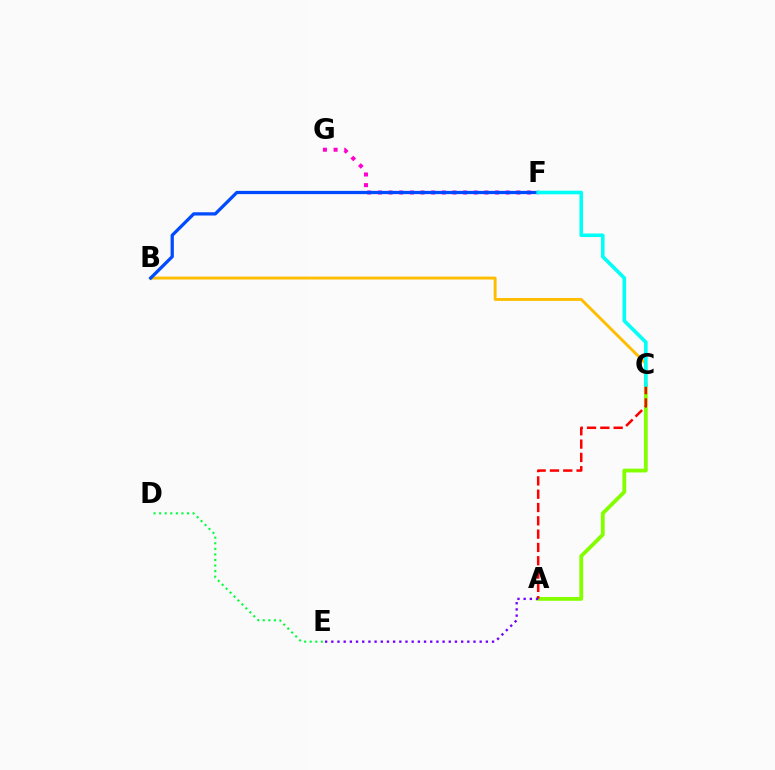{('A', 'C'): [{'color': '#84ff00', 'line_style': 'solid', 'thickness': 2.74}, {'color': '#ff0000', 'line_style': 'dashed', 'thickness': 1.81}], ('D', 'E'): [{'color': '#00ff39', 'line_style': 'dotted', 'thickness': 1.51}], ('B', 'C'): [{'color': '#ffbd00', 'line_style': 'solid', 'thickness': 2.09}], ('F', 'G'): [{'color': '#ff00cf', 'line_style': 'dotted', 'thickness': 2.89}], ('B', 'F'): [{'color': '#004bff', 'line_style': 'solid', 'thickness': 2.34}], ('C', 'F'): [{'color': '#00fff6', 'line_style': 'solid', 'thickness': 2.58}], ('A', 'E'): [{'color': '#7200ff', 'line_style': 'dotted', 'thickness': 1.68}]}